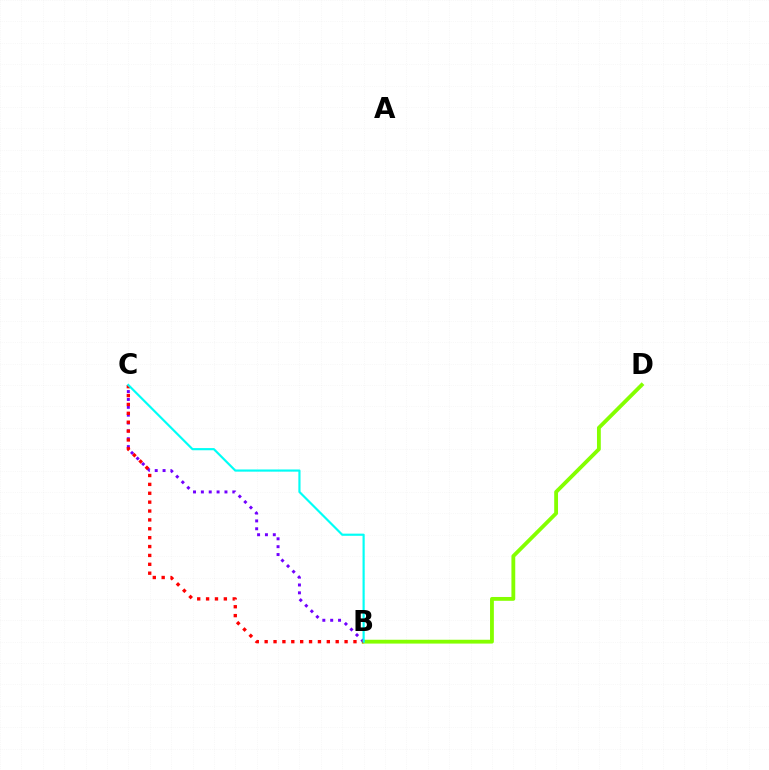{('B', 'D'): [{'color': '#84ff00', 'line_style': 'solid', 'thickness': 2.76}], ('B', 'C'): [{'color': '#7200ff', 'line_style': 'dotted', 'thickness': 2.14}, {'color': '#ff0000', 'line_style': 'dotted', 'thickness': 2.41}, {'color': '#00fff6', 'line_style': 'solid', 'thickness': 1.56}]}